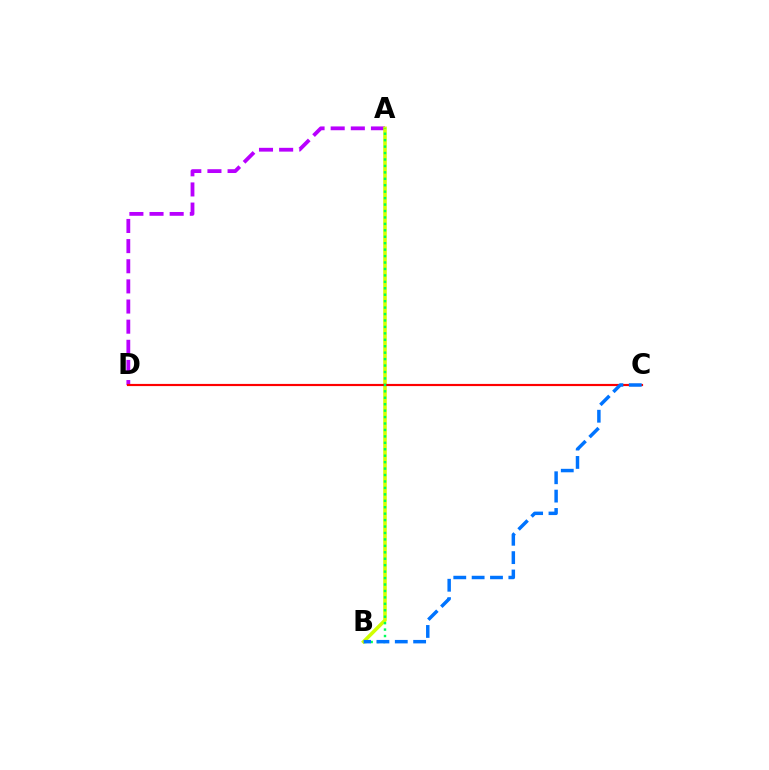{('A', 'D'): [{'color': '#b900ff', 'line_style': 'dashed', 'thickness': 2.74}], ('A', 'B'): [{'color': '#d1ff00', 'line_style': 'solid', 'thickness': 2.56}, {'color': '#00ff5c', 'line_style': 'dotted', 'thickness': 1.75}], ('C', 'D'): [{'color': '#ff0000', 'line_style': 'solid', 'thickness': 1.56}], ('B', 'C'): [{'color': '#0074ff', 'line_style': 'dashed', 'thickness': 2.49}]}